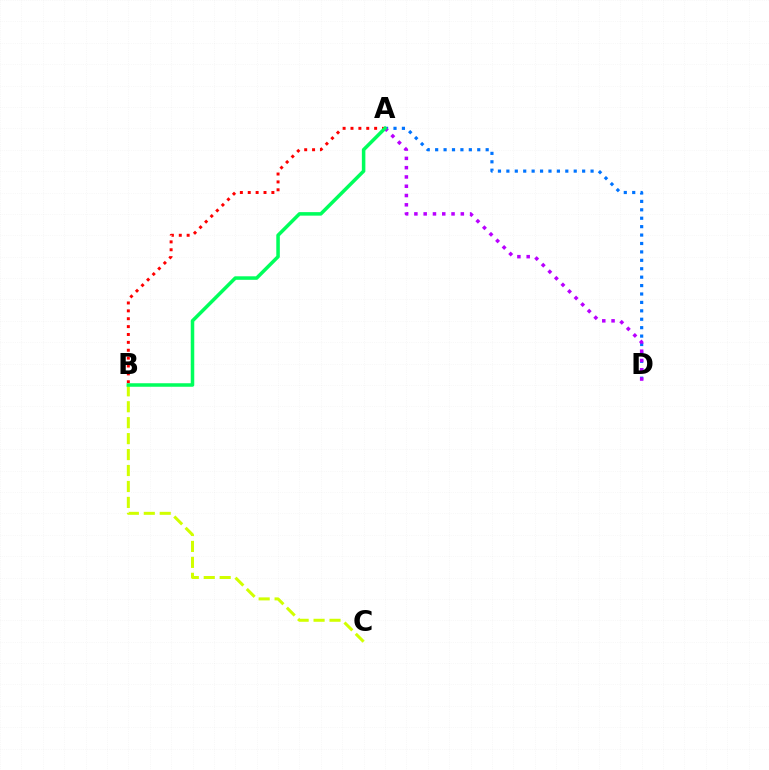{('B', 'C'): [{'color': '#d1ff00', 'line_style': 'dashed', 'thickness': 2.17}], ('A', 'D'): [{'color': '#0074ff', 'line_style': 'dotted', 'thickness': 2.29}, {'color': '#b900ff', 'line_style': 'dotted', 'thickness': 2.52}], ('A', 'B'): [{'color': '#ff0000', 'line_style': 'dotted', 'thickness': 2.14}, {'color': '#00ff5c', 'line_style': 'solid', 'thickness': 2.53}]}